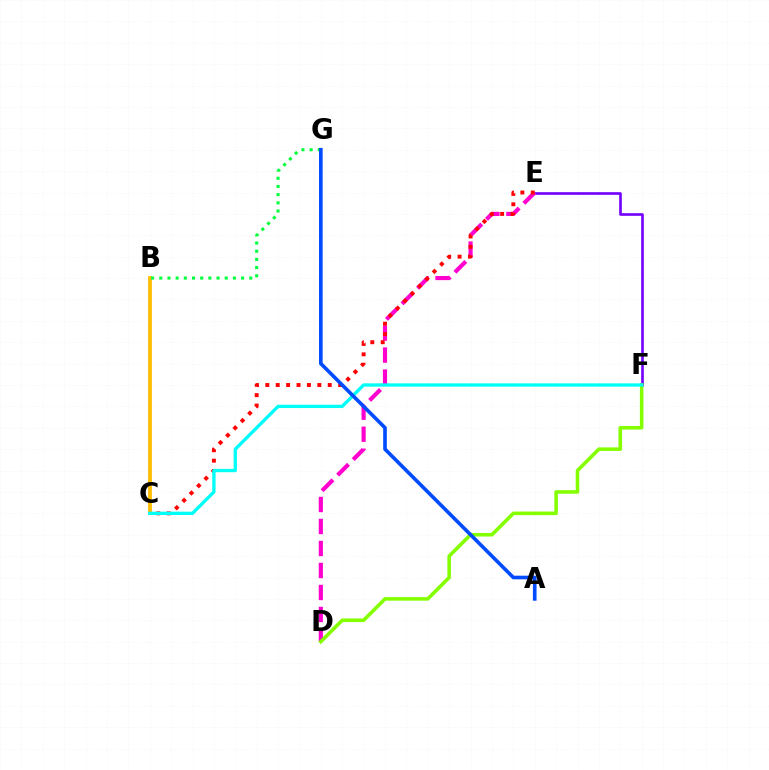{('E', 'F'): [{'color': '#7200ff', 'line_style': 'solid', 'thickness': 1.9}], ('D', 'E'): [{'color': '#ff00cf', 'line_style': 'dashed', 'thickness': 2.99}], ('B', 'C'): [{'color': '#ffbd00', 'line_style': 'solid', 'thickness': 2.72}], ('C', 'E'): [{'color': '#ff0000', 'line_style': 'dotted', 'thickness': 2.83}], ('D', 'F'): [{'color': '#84ff00', 'line_style': 'solid', 'thickness': 2.57}], ('B', 'G'): [{'color': '#00ff39', 'line_style': 'dotted', 'thickness': 2.22}], ('C', 'F'): [{'color': '#00fff6', 'line_style': 'solid', 'thickness': 2.38}], ('A', 'G'): [{'color': '#004bff', 'line_style': 'solid', 'thickness': 2.61}]}